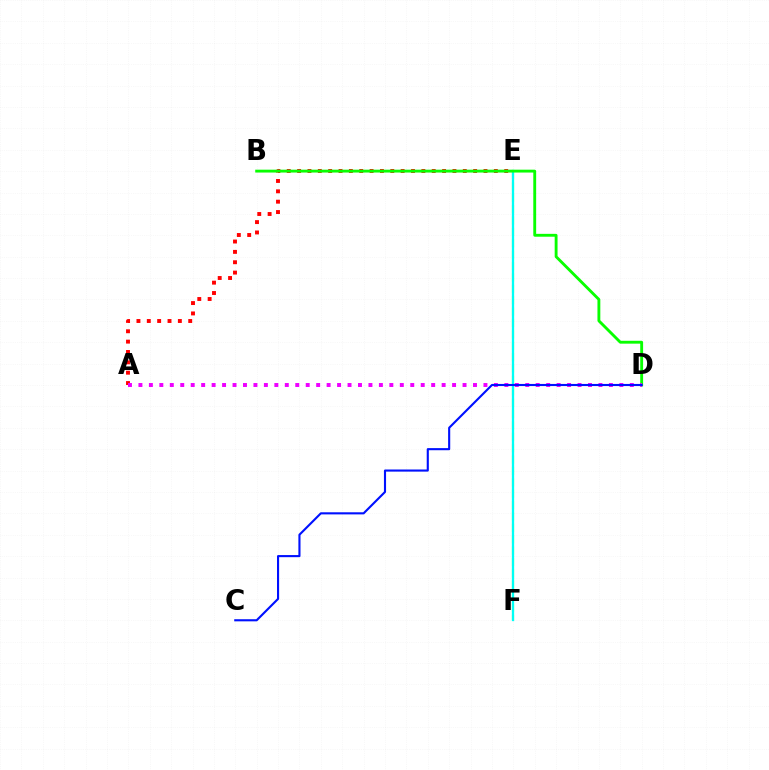{('E', 'F'): [{'color': '#fcf500', 'line_style': 'dashed', 'thickness': 1.55}, {'color': '#00fff6', 'line_style': 'solid', 'thickness': 1.66}], ('A', 'E'): [{'color': '#ff0000', 'line_style': 'dotted', 'thickness': 2.81}], ('B', 'D'): [{'color': '#08ff00', 'line_style': 'solid', 'thickness': 2.06}], ('A', 'D'): [{'color': '#ee00ff', 'line_style': 'dotted', 'thickness': 2.84}], ('C', 'D'): [{'color': '#0010ff', 'line_style': 'solid', 'thickness': 1.52}]}